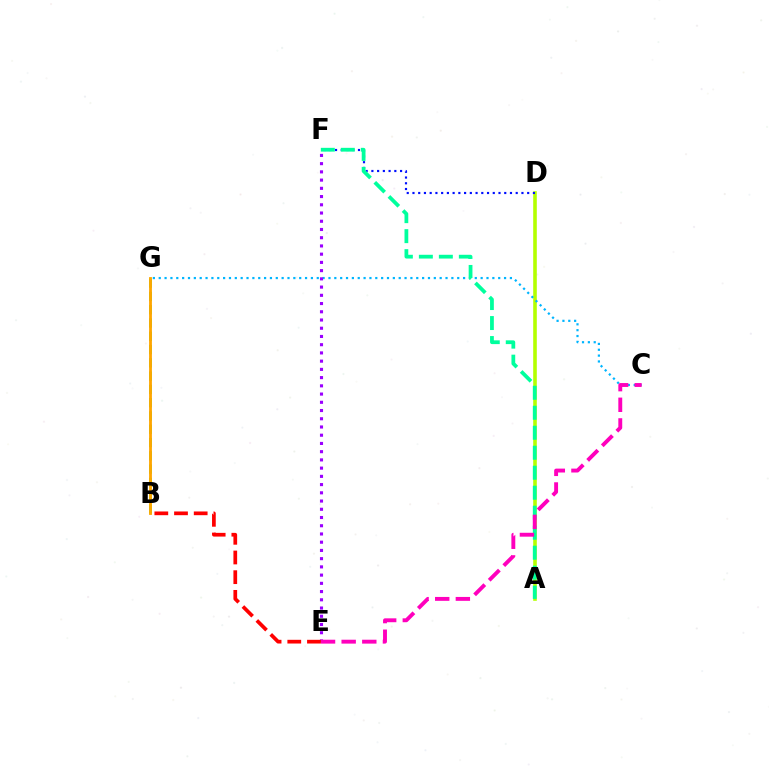{('B', 'G'): [{'color': '#08ff00', 'line_style': 'dashed', 'thickness': 1.8}, {'color': '#ffa500', 'line_style': 'solid', 'thickness': 2.03}], ('A', 'D'): [{'color': '#b3ff00', 'line_style': 'solid', 'thickness': 2.59}], ('D', 'F'): [{'color': '#0010ff', 'line_style': 'dotted', 'thickness': 1.56}], ('C', 'G'): [{'color': '#00b5ff', 'line_style': 'dotted', 'thickness': 1.59}], ('E', 'F'): [{'color': '#9b00ff', 'line_style': 'dotted', 'thickness': 2.24}], ('A', 'F'): [{'color': '#00ff9d', 'line_style': 'dashed', 'thickness': 2.72}], ('C', 'E'): [{'color': '#ff00bd', 'line_style': 'dashed', 'thickness': 2.8}], ('B', 'E'): [{'color': '#ff0000', 'line_style': 'dashed', 'thickness': 2.67}]}